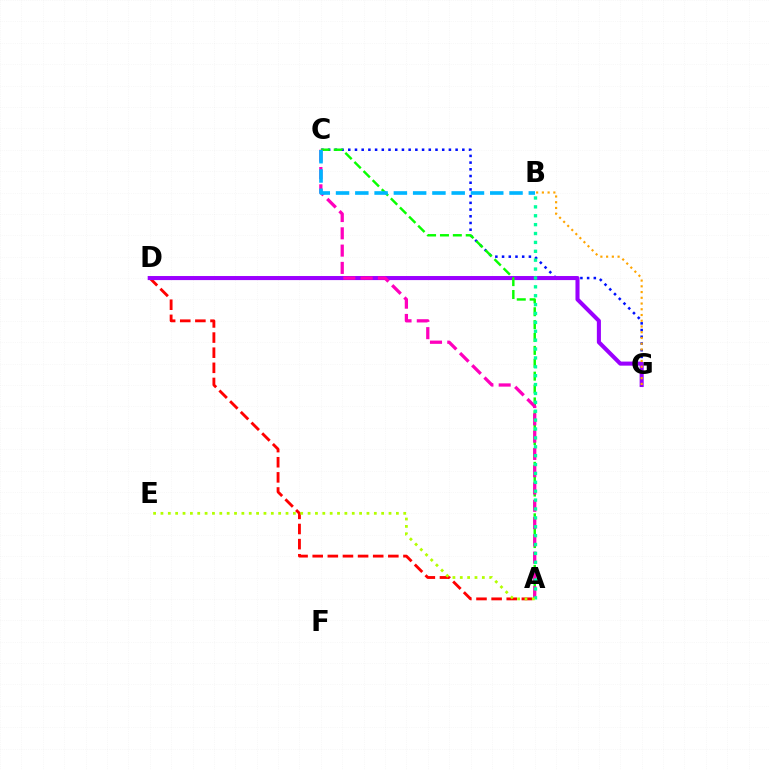{('C', 'G'): [{'color': '#0010ff', 'line_style': 'dotted', 'thickness': 1.82}], ('A', 'D'): [{'color': '#ff0000', 'line_style': 'dashed', 'thickness': 2.05}], ('D', 'G'): [{'color': '#9b00ff', 'line_style': 'solid', 'thickness': 2.93}], ('B', 'G'): [{'color': '#ffa500', 'line_style': 'dotted', 'thickness': 1.56}], ('A', 'C'): [{'color': '#08ff00', 'line_style': 'dashed', 'thickness': 1.75}, {'color': '#ff00bd', 'line_style': 'dashed', 'thickness': 2.35}], ('A', 'B'): [{'color': '#00ff9d', 'line_style': 'dotted', 'thickness': 2.41}], ('B', 'C'): [{'color': '#00b5ff', 'line_style': 'dashed', 'thickness': 2.62}], ('A', 'E'): [{'color': '#b3ff00', 'line_style': 'dotted', 'thickness': 2.0}]}